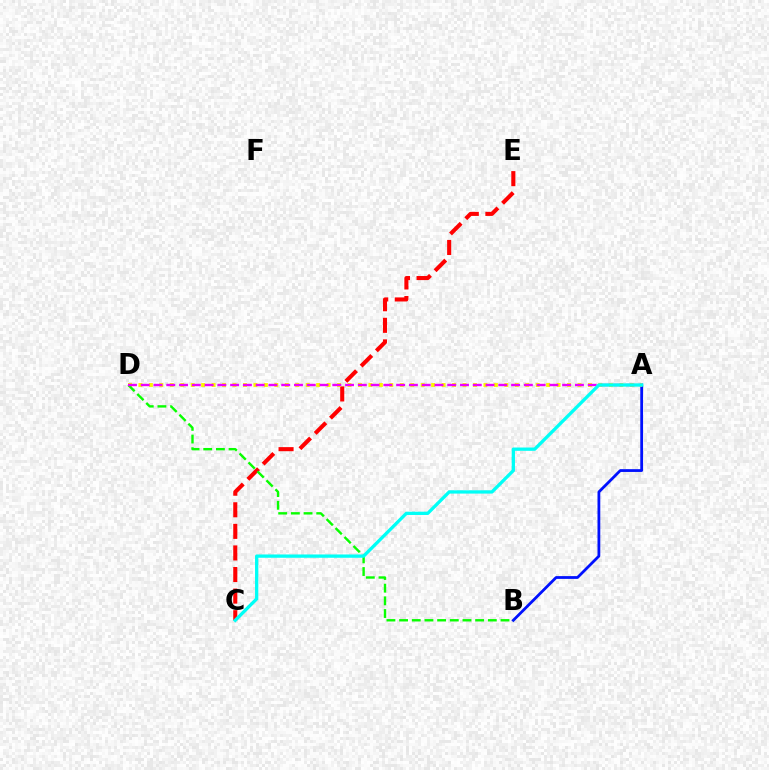{('C', 'E'): [{'color': '#ff0000', 'line_style': 'dashed', 'thickness': 2.93}], ('A', 'B'): [{'color': '#0010ff', 'line_style': 'solid', 'thickness': 2.0}], ('A', 'D'): [{'color': '#fcf500', 'line_style': 'dotted', 'thickness': 2.84}, {'color': '#ee00ff', 'line_style': 'dashed', 'thickness': 1.73}], ('B', 'D'): [{'color': '#08ff00', 'line_style': 'dashed', 'thickness': 1.72}], ('A', 'C'): [{'color': '#00fff6', 'line_style': 'solid', 'thickness': 2.37}]}